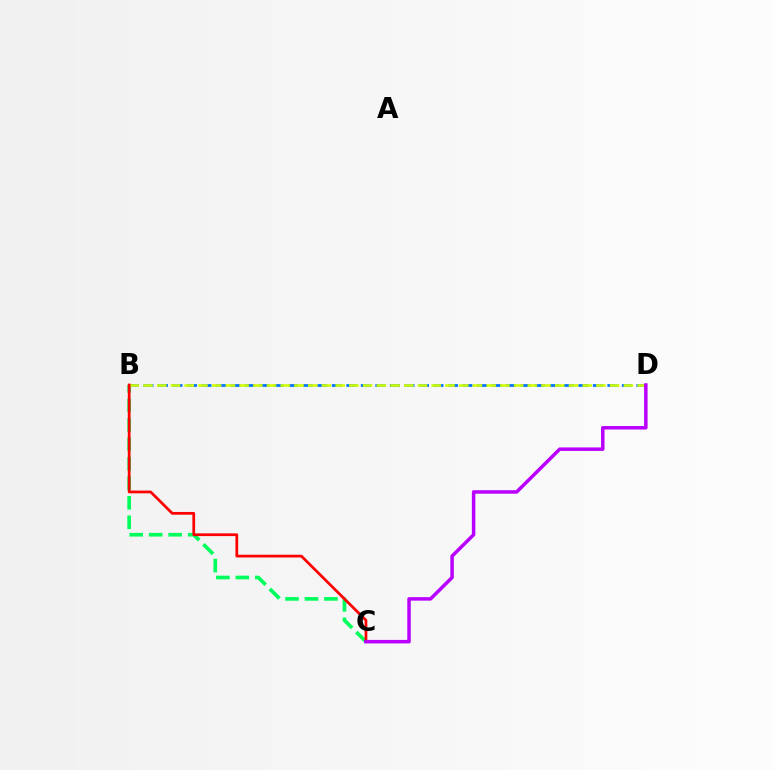{('B', 'C'): [{'color': '#00ff5c', 'line_style': 'dashed', 'thickness': 2.65}, {'color': '#ff0000', 'line_style': 'solid', 'thickness': 1.98}], ('B', 'D'): [{'color': '#0074ff', 'line_style': 'dashed', 'thickness': 1.97}, {'color': '#d1ff00', 'line_style': 'dashed', 'thickness': 1.86}], ('C', 'D'): [{'color': '#b900ff', 'line_style': 'solid', 'thickness': 2.52}]}